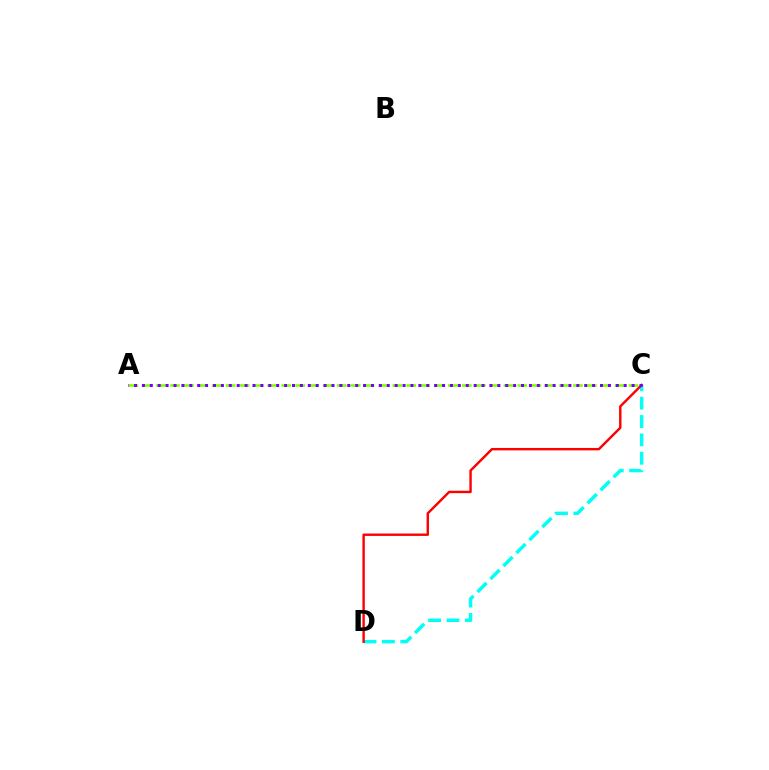{('C', 'D'): [{'color': '#00fff6', 'line_style': 'dashed', 'thickness': 2.5}, {'color': '#ff0000', 'line_style': 'solid', 'thickness': 1.74}], ('A', 'C'): [{'color': '#84ff00', 'line_style': 'dashed', 'thickness': 1.89}, {'color': '#7200ff', 'line_style': 'dotted', 'thickness': 2.15}]}